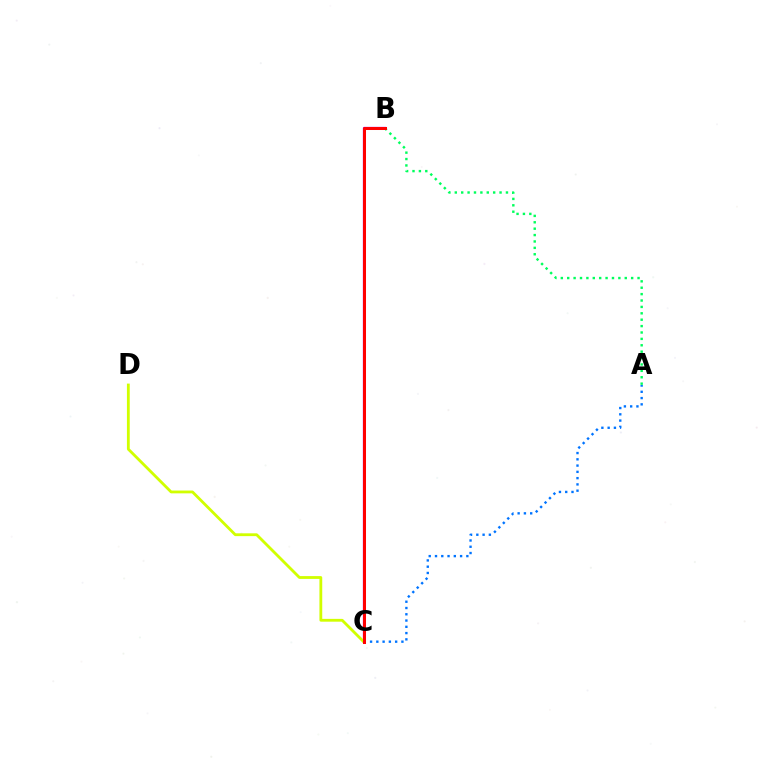{('B', 'C'): [{'color': '#b900ff', 'line_style': 'solid', 'thickness': 1.63}, {'color': '#ff0000', 'line_style': 'solid', 'thickness': 2.17}], ('A', 'C'): [{'color': '#0074ff', 'line_style': 'dotted', 'thickness': 1.7}], ('A', 'B'): [{'color': '#00ff5c', 'line_style': 'dotted', 'thickness': 1.74}], ('C', 'D'): [{'color': '#d1ff00', 'line_style': 'solid', 'thickness': 2.02}]}